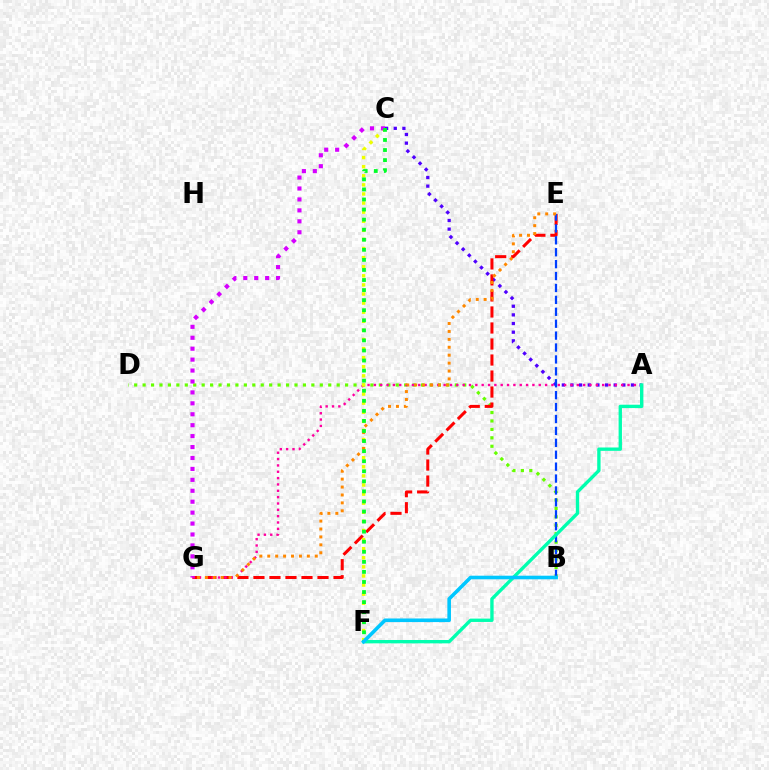{('A', 'C'): [{'color': '#4f00ff', 'line_style': 'dotted', 'thickness': 2.35}], ('B', 'D'): [{'color': '#66ff00', 'line_style': 'dotted', 'thickness': 2.29}], ('E', 'G'): [{'color': '#ff0000', 'line_style': 'dashed', 'thickness': 2.18}, {'color': '#ff8800', 'line_style': 'dotted', 'thickness': 2.15}], ('A', 'G'): [{'color': '#ff00a0', 'line_style': 'dotted', 'thickness': 1.72}], ('B', 'E'): [{'color': '#003fff', 'line_style': 'dashed', 'thickness': 1.62}], ('C', 'F'): [{'color': '#eeff00', 'line_style': 'dotted', 'thickness': 2.47}, {'color': '#00ff27', 'line_style': 'dotted', 'thickness': 2.73}], ('A', 'F'): [{'color': '#00ffaf', 'line_style': 'solid', 'thickness': 2.41}], ('C', 'G'): [{'color': '#d600ff', 'line_style': 'dotted', 'thickness': 2.97}], ('B', 'F'): [{'color': '#00c7ff', 'line_style': 'solid', 'thickness': 2.59}]}